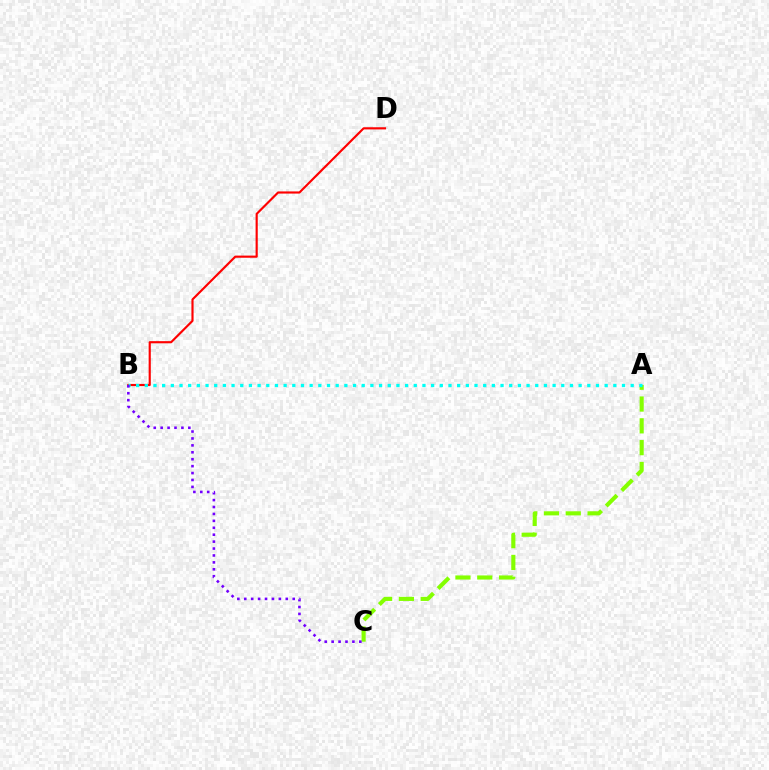{('B', 'D'): [{'color': '#ff0000', 'line_style': 'solid', 'thickness': 1.55}], ('A', 'C'): [{'color': '#84ff00', 'line_style': 'dashed', 'thickness': 2.96}], ('A', 'B'): [{'color': '#00fff6', 'line_style': 'dotted', 'thickness': 2.36}], ('B', 'C'): [{'color': '#7200ff', 'line_style': 'dotted', 'thickness': 1.88}]}